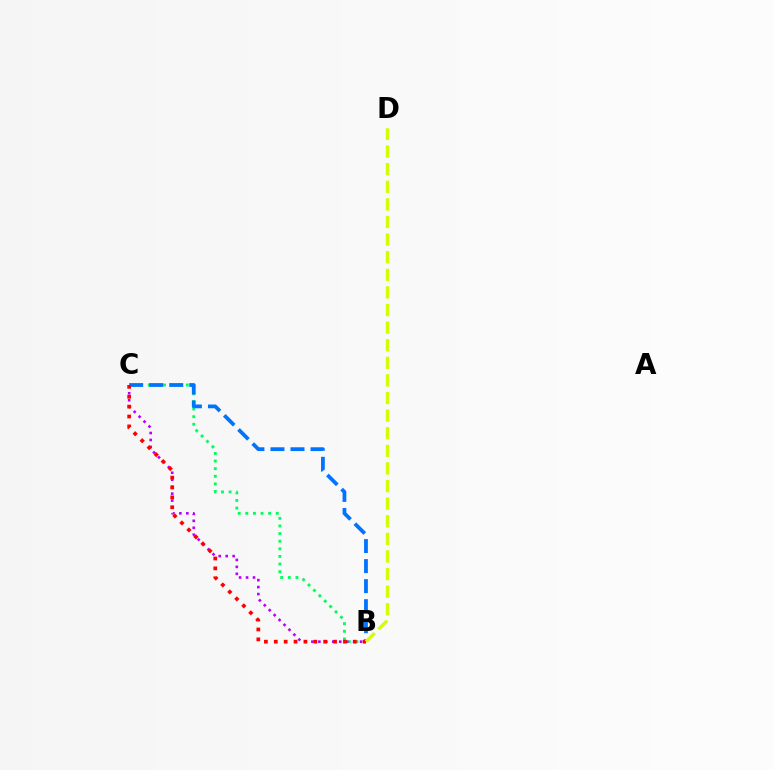{('B', 'C'): [{'color': '#00ff5c', 'line_style': 'dotted', 'thickness': 2.07}, {'color': '#b900ff', 'line_style': 'dotted', 'thickness': 1.89}, {'color': '#0074ff', 'line_style': 'dashed', 'thickness': 2.72}, {'color': '#ff0000', 'line_style': 'dotted', 'thickness': 2.68}], ('B', 'D'): [{'color': '#d1ff00', 'line_style': 'dashed', 'thickness': 2.39}]}